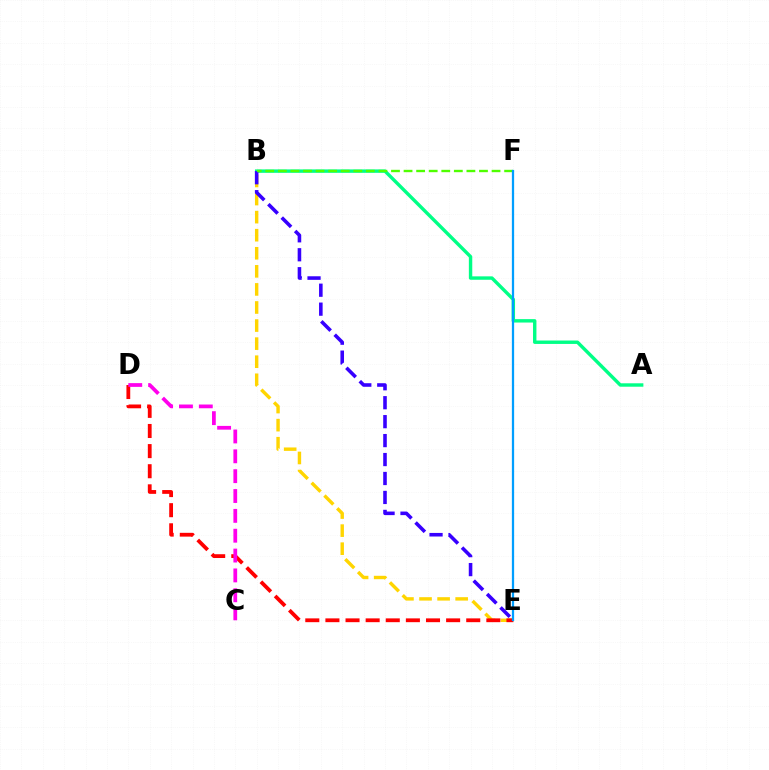{('A', 'B'): [{'color': '#00ff86', 'line_style': 'solid', 'thickness': 2.46}], ('B', 'E'): [{'color': '#ffd500', 'line_style': 'dashed', 'thickness': 2.46}, {'color': '#3700ff', 'line_style': 'dashed', 'thickness': 2.57}], ('B', 'F'): [{'color': '#4fff00', 'line_style': 'dashed', 'thickness': 1.71}], ('D', 'E'): [{'color': '#ff0000', 'line_style': 'dashed', 'thickness': 2.73}], ('C', 'D'): [{'color': '#ff00ed', 'line_style': 'dashed', 'thickness': 2.7}], ('E', 'F'): [{'color': '#009eff', 'line_style': 'solid', 'thickness': 1.62}]}